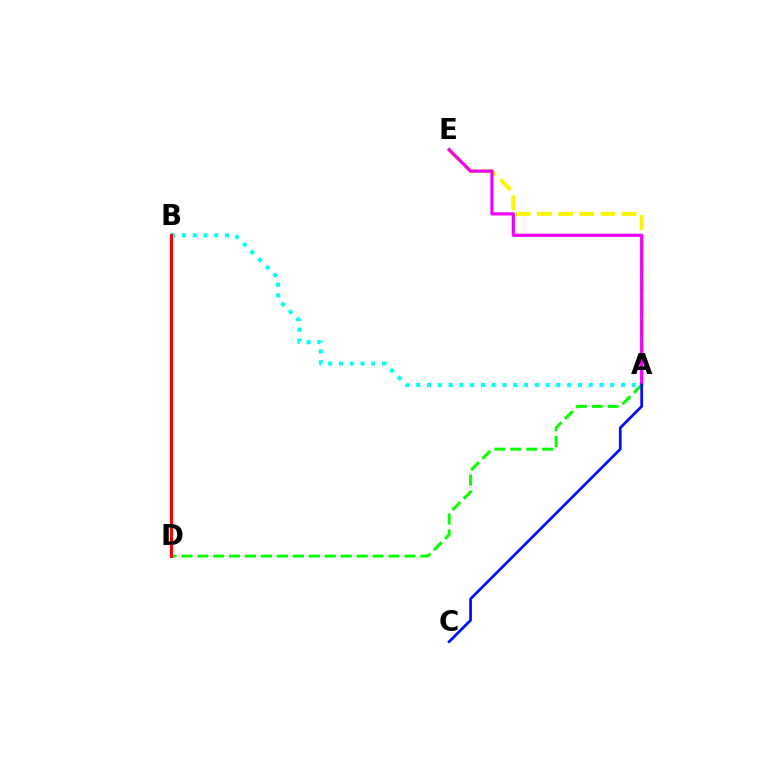{('A', 'E'): [{'color': '#fcf500', 'line_style': 'dashed', 'thickness': 2.87}, {'color': '#ee00ff', 'line_style': 'solid', 'thickness': 2.3}], ('A', 'B'): [{'color': '#00fff6', 'line_style': 'dotted', 'thickness': 2.93}], ('A', 'D'): [{'color': '#08ff00', 'line_style': 'dashed', 'thickness': 2.16}], ('B', 'D'): [{'color': '#ff0000', 'line_style': 'solid', 'thickness': 2.26}], ('A', 'C'): [{'color': '#0010ff', 'line_style': 'solid', 'thickness': 1.98}]}